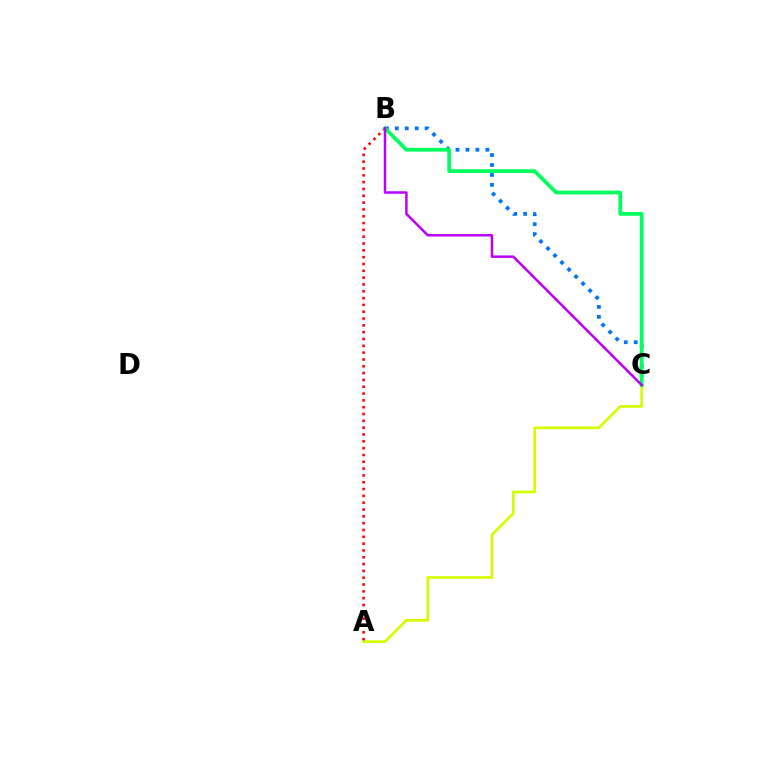{('B', 'C'): [{'color': '#0074ff', 'line_style': 'dotted', 'thickness': 2.7}, {'color': '#00ff5c', 'line_style': 'solid', 'thickness': 2.69}, {'color': '#b900ff', 'line_style': 'solid', 'thickness': 1.8}], ('A', 'C'): [{'color': '#d1ff00', 'line_style': 'solid', 'thickness': 1.93}], ('A', 'B'): [{'color': '#ff0000', 'line_style': 'dotted', 'thickness': 1.85}]}